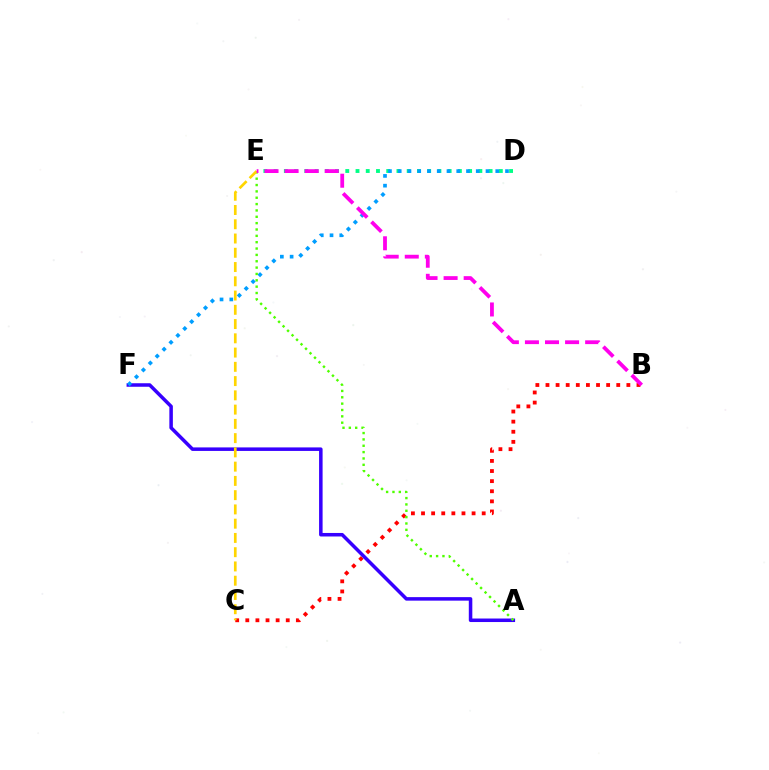{('B', 'C'): [{'color': '#ff0000', 'line_style': 'dotted', 'thickness': 2.75}], ('A', 'F'): [{'color': '#3700ff', 'line_style': 'solid', 'thickness': 2.53}], ('D', 'E'): [{'color': '#00ff86', 'line_style': 'dotted', 'thickness': 2.78}], ('D', 'F'): [{'color': '#009eff', 'line_style': 'dotted', 'thickness': 2.65}], ('A', 'E'): [{'color': '#4fff00', 'line_style': 'dotted', 'thickness': 1.73}], ('C', 'E'): [{'color': '#ffd500', 'line_style': 'dashed', 'thickness': 1.94}], ('B', 'E'): [{'color': '#ff00ed', 'line_style': 'dashed', 'thickness': 2.73}]}